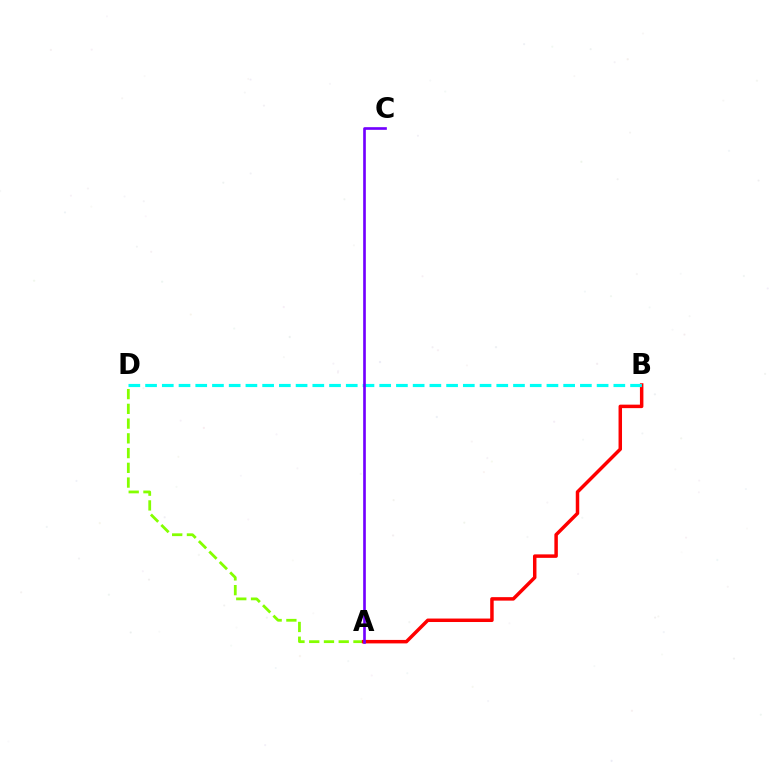{('A', 'D'): [{'color': '#84ff00', 'line_style': 'dashed', 'thickness': 2.0}], ('A', 'B'): [{'color': '#ff0000', 'line_style': 'solid', 'thickness': 2.5}], ('B', 'D'): [{'color': '#00fff6', 'line_style': 'dashed', 'thickness': 2.27}], ('A', 'C'): [{'color': '#7200ff', 'line_style': 'solid', 'thickness': 1.91}]}